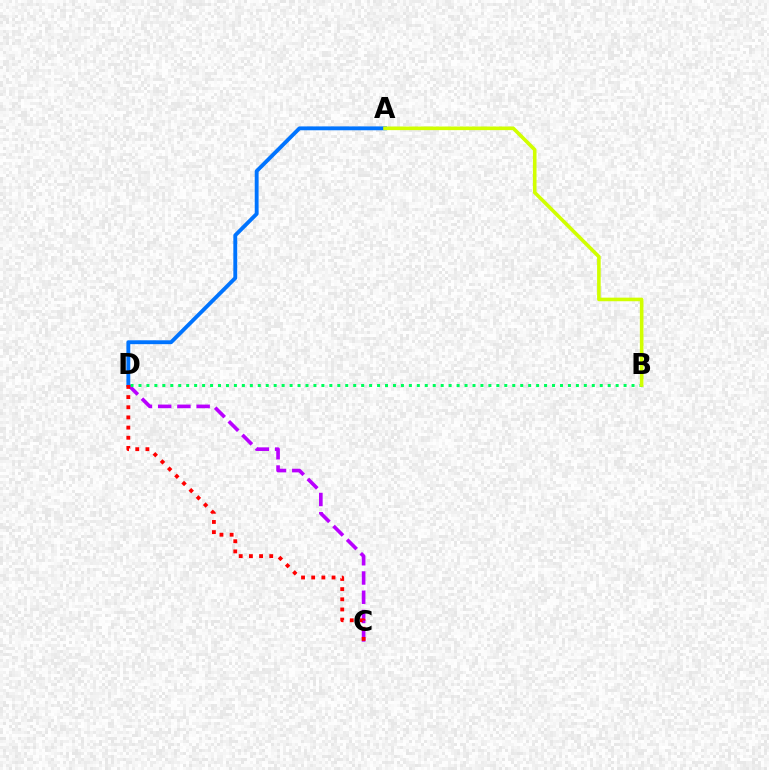{('C', 'D'): [{'color': '#b900ff', 'line_style': 'dashed', 'thickness': 2.61}, {'color': '#ff0000', 'line_style': 'dotted', 'thickness': 2.76}], ('B', 'D'): [{'color': '#00ff5c', 'line_style': 'dotted', 'thickness': 2.16}], ('A', 'D'): [{'color': '#0074ff', 'line_style': 'solid', 'thickness': 2.79}], ('A', 'B'): [{'color': '#d1ff00', 'line_style': 'solid', 'thickness': 2.59}]}